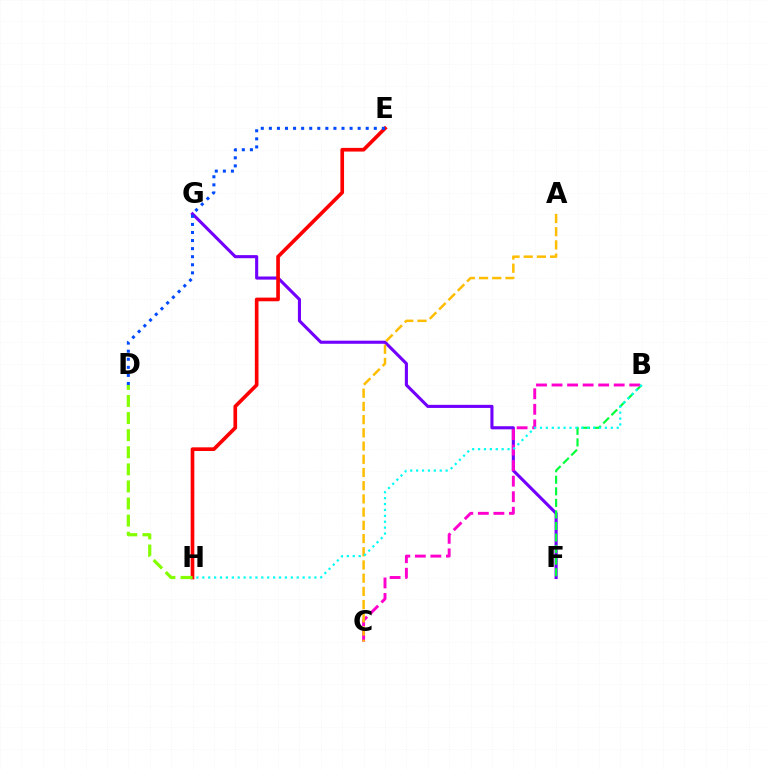{('F', 'G'): [{'color': '#7200ff', 'line_style': 'solid', 'thickness': 2.23}], ('E', 'H'): [{'color': '#ff0000', 'line_style': 'solid', 'thickness': 2.64}], ('B', 'F'): [{'color': '#00ff39', 'line_style': 'dashed', 'thickness': 1.57}], ('B', 'C'): [{'color': '#ff00cf', 'line_style': 'dashed', 'thickness': 2.11}], ('A', 'C'): [{'color': '#ffbd00', 'line_style': 'dashed', 'thickness': 1.79}], ('B', 'H'): [{'color': '#00fff6', 'line_style': 'dotted', 'thickness': 1.6}], ('D', 'E'): [{'color': '#004bff', 'line_style': 'dotted', 'thickness': 2.19}], ('D', 'H'): [{'color': '#84ff00', 'line_style': 'dashed', 'thickness': 2.32}]}